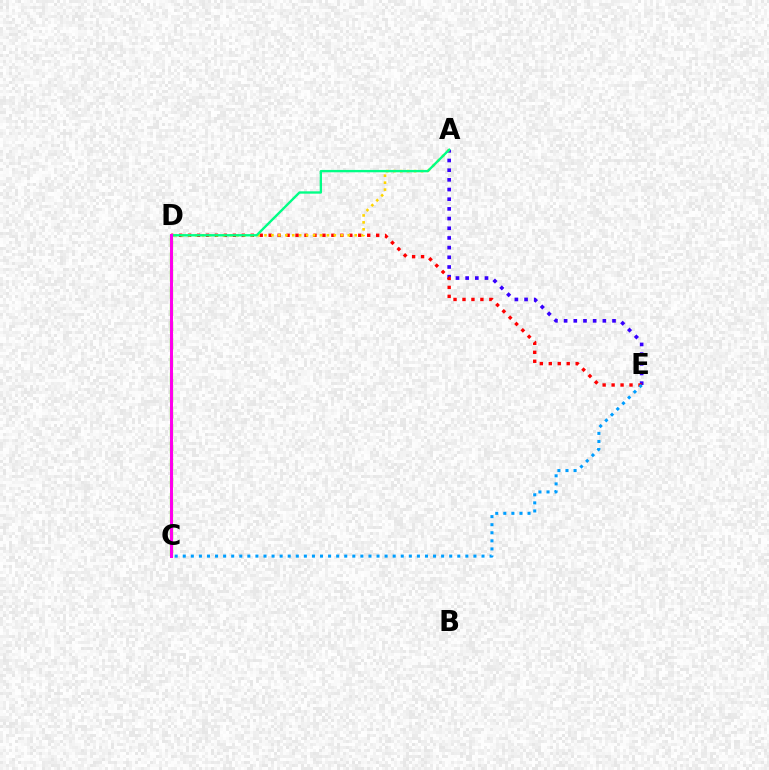{('A', 'E'): [{'color': '#3700ff', 'line_style': 'dotted', 'thickness': 2.63}], ('D', 'E'): [{'color': '#ff0000', 'line_style': 'dotted', 'thickness': 2.43}], ('A', 'D'): [{'color': '#ffd500', 'line_style': 'dotted', 'thickness': 1.89}, {'color': '#00ff86', 'line_style': 'solid', 'thickness': 1.69}], ('C', 'D'): [{'color': '#4fff00', 'line_style': 'dashed', 'thickness': 2.33}, {'color': '#ff00ed', 'line_style': 'solid', 'thickness': 2.18}], ('C', 'E'): [{'color': '#009eff', 'line_style': 'dotted', 'thickness': 2.19}]}